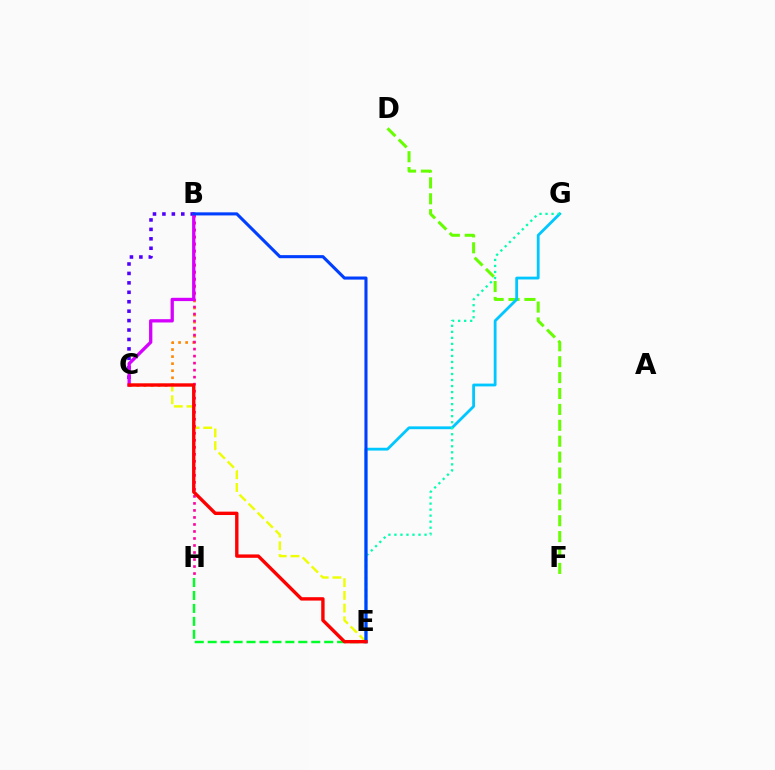{('B', 'C'): [{'color': '#ff8800', 'line_style': 'dotted', 'thickness': 1.92}, {'color': '#4f00ff', 'line_style': 'dotted', 'thickness': 2.56}, {'color': '#d600ff', 'line_style': 'solid', 'thickness': 2.37}], ('C', 'E'): [{'color': '#eeff00', 'line_style': 'dashed', 'thickness': 1.73}, {'color': '#ff0000', 'line_style': 'solid', 'thickness': 2.43}], ('E', 'H'): [{'color': '#00ff27', 'line_style': 'dashed', 'thickness': 1.76}], ('D', 'F'): [{'color': '#66ff00', 'line_style': 'dashed', 'thickness': 2.16}], ('E', 'G'): [{'color': '#00c7ff', 'line_style': 'solid', 'thickness': 2.02}, {'color': '#00ffaf', 'line_style': 'dotted', 'thickness': 1.64}], ('B', 'H'): [{'color': '#ff00a0', 'line_style': 'dotted', 'thickness': 1.91}], ('B', 'E'): [{'color': '#003fff', 'line_style': 'solid', 'thickness': 2.22}]}